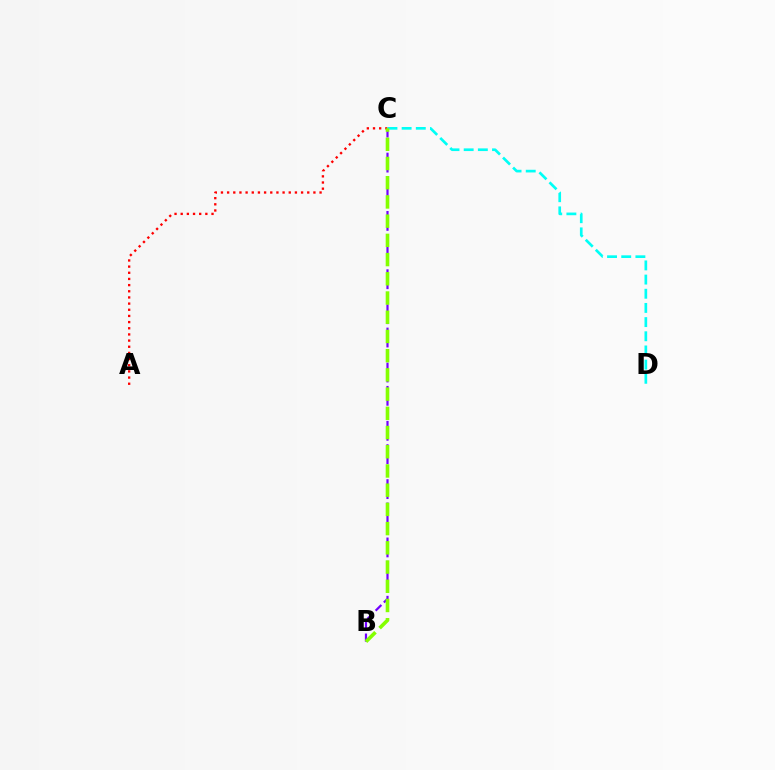{('B', 'C'): [{'color': '#7200ff', 'line_style': 'dashed', 'thickness': 1.58}, {'color': '#84ff00', 'line_style': 'dashed', 'thickness': 2.61}], ('A', 'C'): [{'color': '#ff0000', 'line_style': 'dotted', 'thickness': 1.67}], ('C', 'D'): [{'color': '#00fff6', 'line_style': 'dashed', 'thickness': 1.93}]}